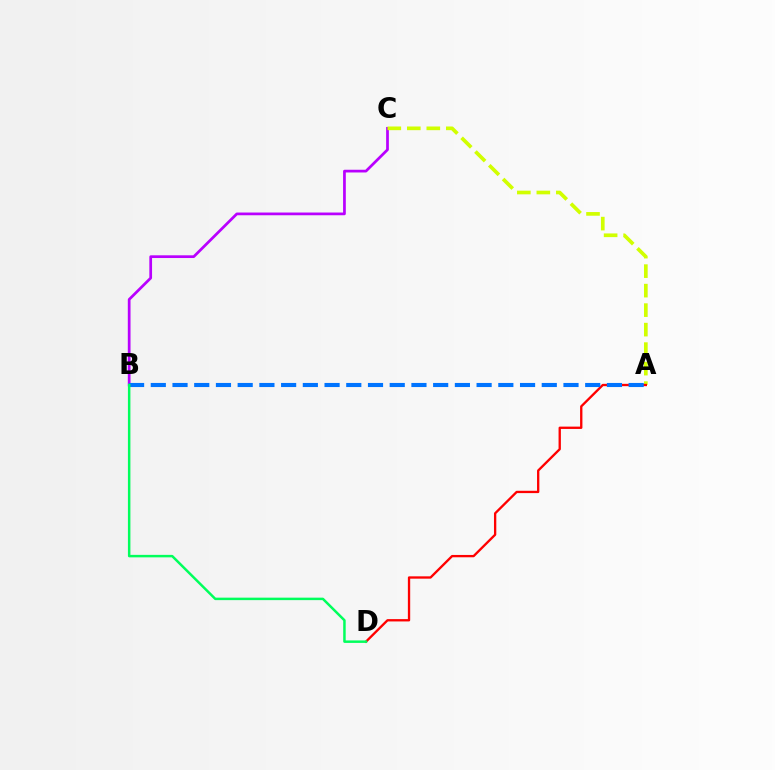{('B', 'C'): [{'color': '#b900ff', 'line_style': 'solid', 'thickness': 1.96}], ('A', 'C'): [{'color': '#d1ff00', 'line_style': 'dashed', 'thickness': 2.65}], ('A', 'D'): [{'color': '#ff0000', 'line_style': 'solid', 'thickness': 1.67}], ('A', 'B'): [{'color': '#0074ff', 'line_style': 'dashed', 'thickness': 2.95}], ('B', 'D'): [{'color': '#00ff5c', 'line_style': 'solid', 'thickness': 1.79}]}